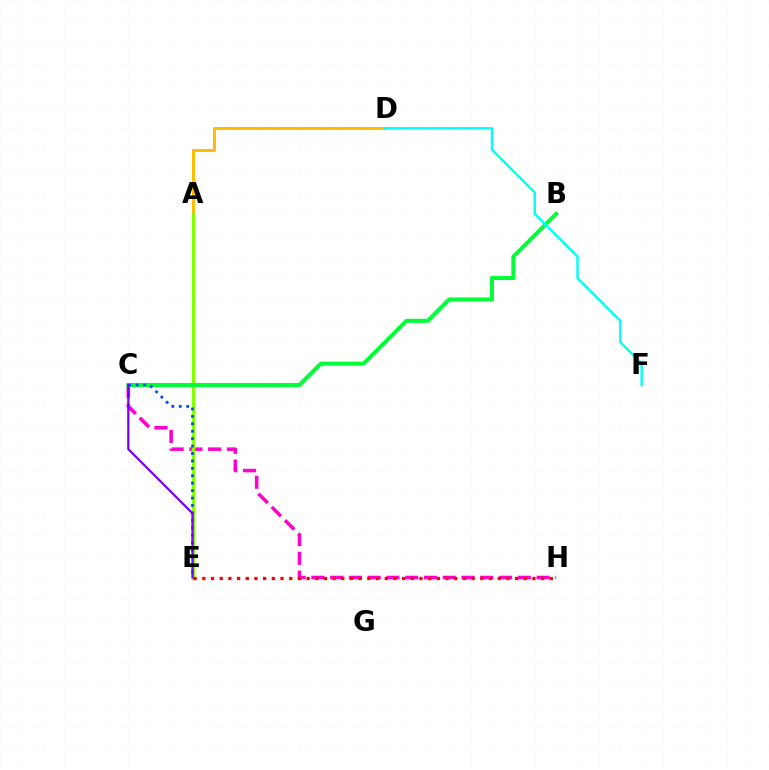{('C', 'H'): [{'color': '#ff00cf', 'line_style': 'dashed', 'thickness': 2.55}], ('A', 'D'): [{'color': '#ffbd00', 'line_style': 'solid', 'thickness': 2.15}], ('A', 'E'): [{'color': '#84ff00', 'line_style': 'solid', 'thickness': 2.43}], ('E', 'H'): [{'color': '#ff0000', 'line_style': 'dotted', 'thickness': 2.36}], ('B', 'C'): [{'color': '#00ff39', 'line_style': 'solid', 'thickness': 2.9}], ('C', 'E'): [{'color': '#004bff', 'line_style': 'dotted', 'thickness': 2.02}, {'color': '#7200ff', 'line_style': 'solid', 'thickness': 1.6}], ('D', 'F'): [{'color': '#00fff6', 'line_style': 'solid', 'thickness': 1.76}]}